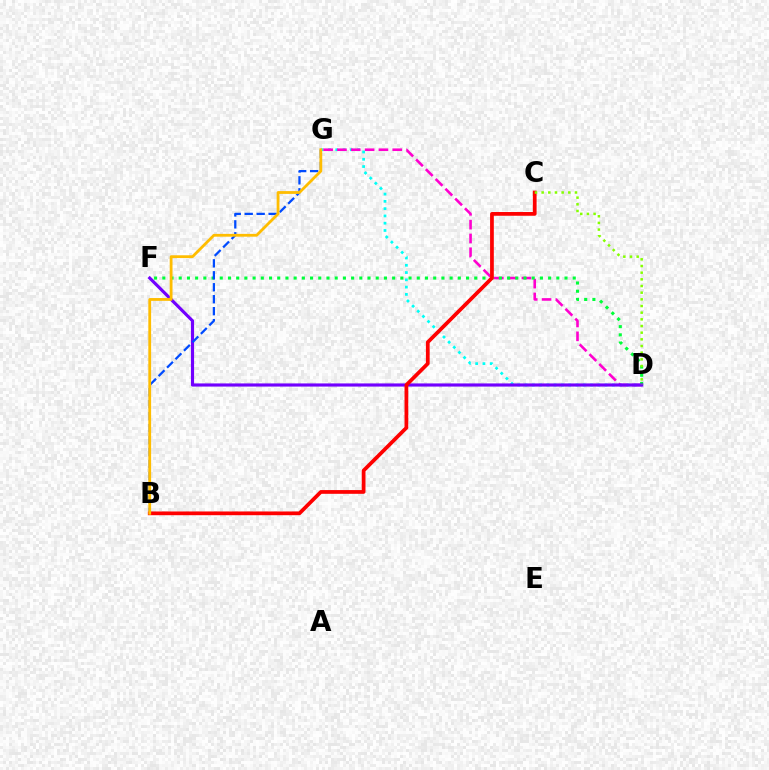{('D', 'G'): [{'color': '#00fff6', 'line_style': 'dotted', 'thickness': 1.98}, {'color': '#ff00cf', 'line_style': 'dashed', 'thickness': 1.88}], ('D', 'F'): [{'color': '#00ff39', 'line_style': 'dotted', 'thickness': 2.23}, {'color': '#7200ff', 'line_style': 'solid', 'thickness': 2.27}], ('B', 'G'): [{'color': '#004bff', 'line_style': 'dashed', 'thickness': 1.62}, {'color': '#ffbd00', 'line_style': 'solid', 'thickness': 2.01}], ('B', 'C'): [{'color': '#ff0000', 'line_style': 'solid', 'thickness': 2.69}], ('C', 'D'): [{'color': '#84ff00', 'line_style': 'dotted', 'thickness': 1.81}]}